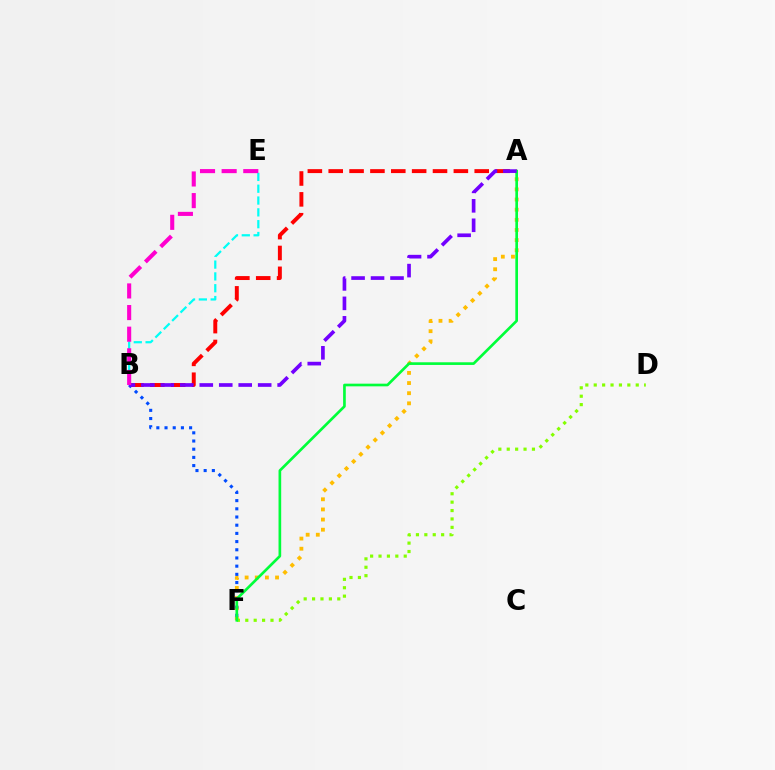{('B', 'E'): [{'color': '#00fff6', 'line_style': 'dashed', 'thickness': 1.61}, {'color': '#ff00cf', 'line_style': 'dashed', 'thickness': 2.94}], ('A', 'F'): [{'color': '#ffbd00', 'line_style': 'dotted', 'thickness': 2.75}, {'color': '#00ff39', 'line_style': 'solid', 'thickness': 1.92}], ('A', 'B'): [{'color': '#ff0000', 'line_style': 'dashed', 'thickness': 2.83}, {'color': '#7200ff', 'line_style': 'dashed', 'thickness': 2.64}], ('B', 'F'): [{'color': '#004bff', 'line_style': 'dotted', 'thickness': 2.23}], ('D', 'F'): [{'color': '#84ff00', 'line_style': 'dotted', 'thickness': 2.28}]}